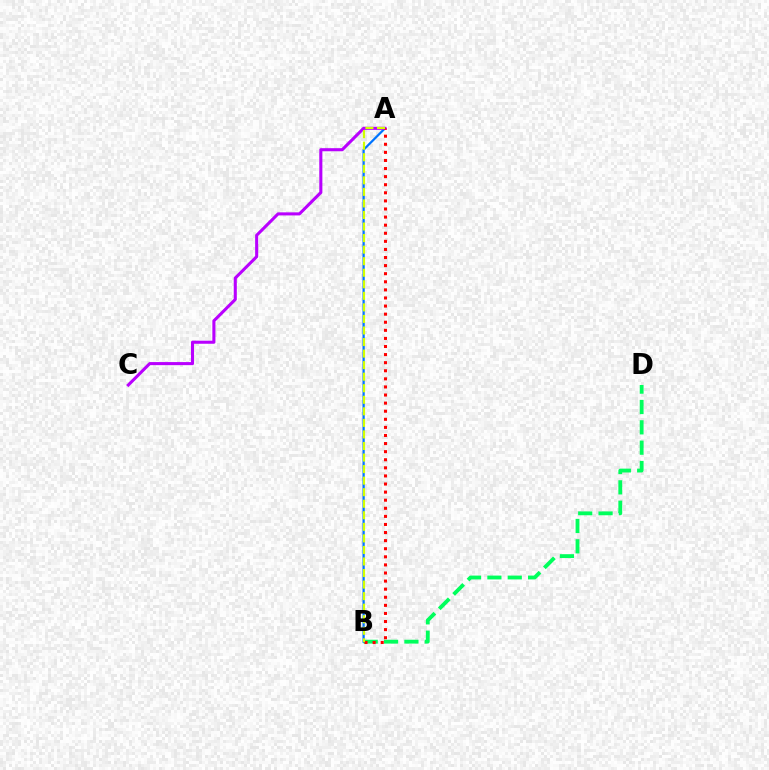{('A', 'B'): [{'color': '#0074ff', 'line_style': 'solid', 'thickness': 1.61}, {'color': '#ff0000', 'line_style': 'dotted', 'thickness': 2.2}, {'color': '#d1ff00', 'line_style': 'dashed', 'thickness': 1.57}], ('B', 'D'): [{'color': '#00ff5c', 'line_style': 'dashed', 'thickness': 2.76}], ('A', 'C'): [{'color': '#b900ff', 'line_style': 'solid', 'thickness': 2.21}]}